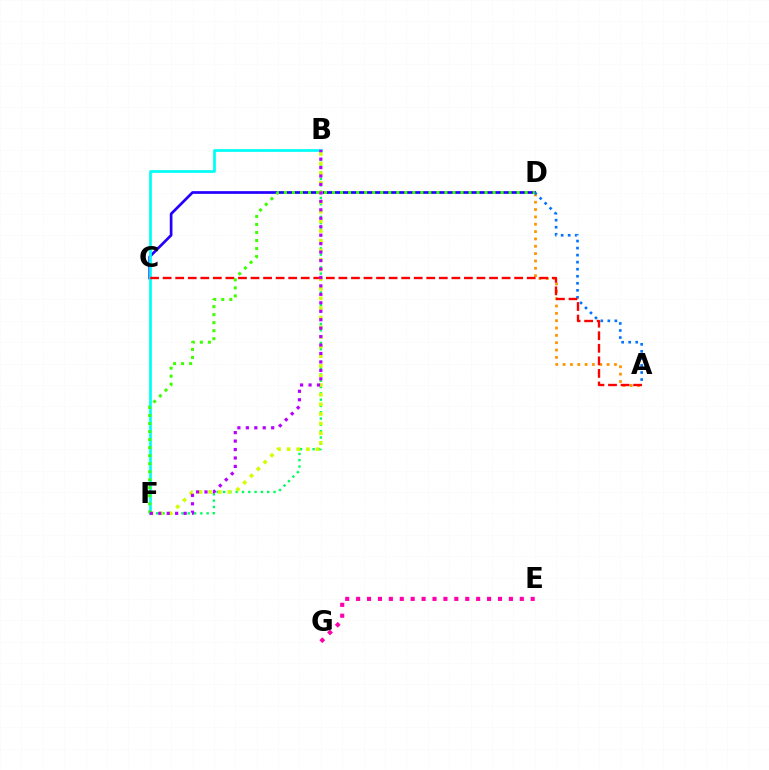{('A', 'D'): [{'color': '#ff9400', 'line_style': 'dotted', 'thickness': 1.99}, {'color': '#0074ff', 'line_style': 'dotted', 'thickness': 1.91}], ('C', 'D'): [{'color': '#2500ff', 'line_style': 'solid', 'thickness': 1.95}], ('B', 'F'): [{'color': '#00ff5c', 'line_style': 'dotted', 'thickness': 1.71}, {'color': '#d1ff00', 'line_style': 'dotted', 'thickness': 2.62}, {'color': '#00fff6', 'line_style': 'solid', 'thickness': 1.95}, {'color': '#b900ff', 'line_style': 'dotted', 'thickness': 2.3}], ('E', 'G'): [{'color': '#ff00ac', 'line_style': 'dotted', 'thickness': 2.96}], ('A', 'C'): [{'color': '#ff0000', 'line_style': 'dashed', 'thickness': 1.71}], ('D', 'F'): [{'color': '#3dff00', 'line_style': 'dotted', 'thickness': 2.18}]}